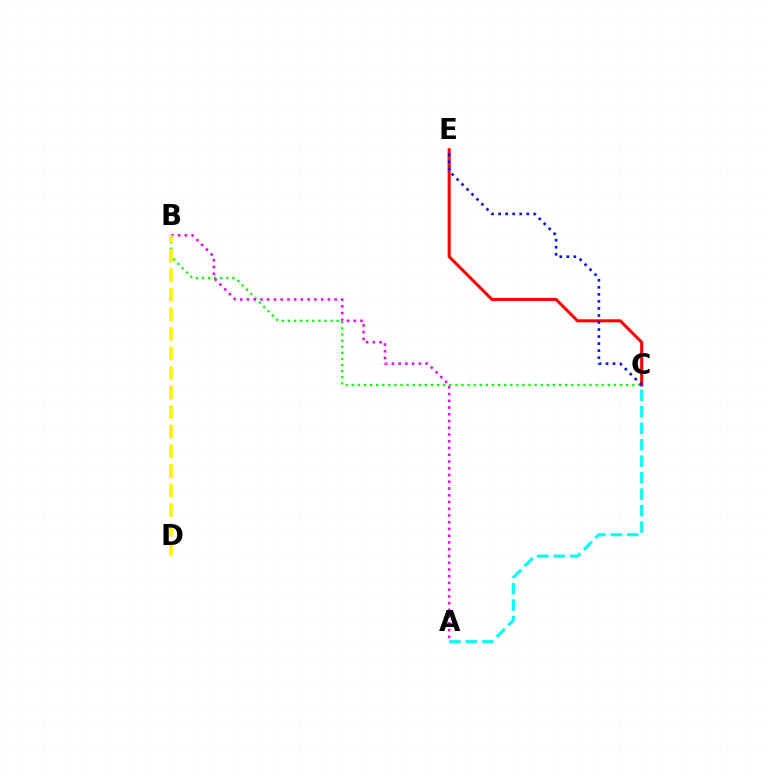{('B', 'C'): [{'color': '#08ff00', 'line_style': 'dotted', 'thickness': 1.66}], ('A', 'B'): [{'color': '#ee00ff', 'line_style': 'dotted', 'thickness': 1.83}], ('A', 'C'): [{'color': '#00fff6', 'line_style': 'dashed', 'thickness': 2.24}], ('C', 'E'): [{'color': '#ff0000', 'line_style': 'solid', 'thickness': 2.2}, {'color': '#0010ff', 'line_style': 'dotted', 'thickness': 1.91}], ('B', 'D'): [{'color': '#fcf500', 'line_style': 'dashed', 'thickness': 2.66}]}